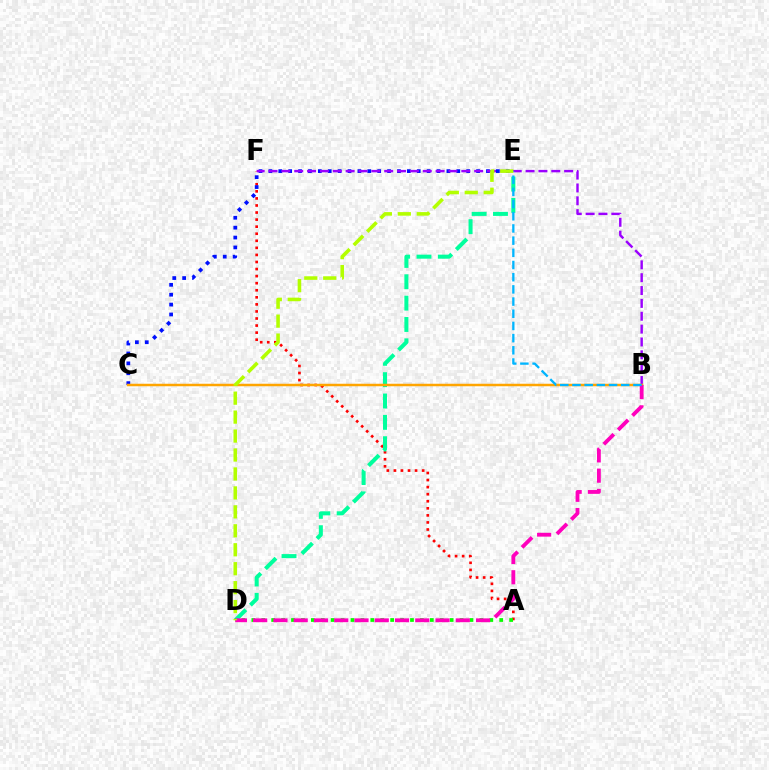{('A', 'F'): [{'color': '#ff0000', 'line_style': 'dotted', 'thickness': 1.92}], ('C', 'E'): [{'color': '#0010ff', 'line_style': 'dotted', 'thickness': 2.69}], ('B', 'F'): [{'color': '#9b00ff', 'line_style': 'dashed', 'thickness': 1.75}], ('D', 'E'): [{'color': '#00ff9d', 'line_style': 'dashed', 'thickness': 2.9}, {'color': '#b3ff00', 'line_style': 'dashed', 'thickness': 2.57}], ('A', 'D'): [{'color': '#08ff00', 'line_style': 'dotted', 'thickness': 2.69}], ('B', 'C'): [{'color': '#ffa500', 'line_style': 'solid', 'thickness': 1.8}], ('B', 'D'): [{'color': '#ff00bd', 'line_style': 'dashed', 'thickness': 2.75}], ('B', 'E'): [{'color': '#00b5ff', 'line_style': 'dashed', 'thickness': 1.66}]}